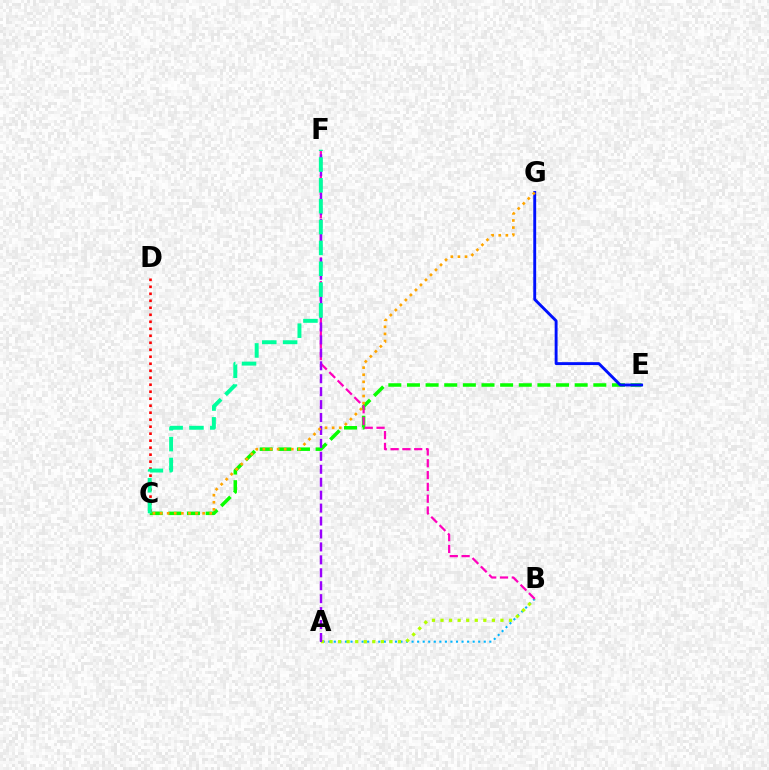{('C', 'E'): [{'color': '#08ff00', 'line_style': 'dashed', 'thickness': 2.53}], ('A', 'B'): [{'color': '#00b5ff', 'line_style': 'dotted', 'thickness': 1.51}, {'color': '#b3ff00', 'line_style': 'dotted', 'thickness': 2.33}], ('B', 'F'): [{'color': '#ff00bd', 'line_style': 'dashed', 'thickness': 1.61}], ('E', 'G'): [{'color': '#0010ff', 'line_style': 'solid', 'thickness': 2.08}], ('A', 'F'): [{'color': '#9b00ff', 'line_style': 'dashed', 'thickness': 1.76}], ('C', 'D'): [{'color': '#ff0000', 'line_style': 'dotted', 'thickness': 1.9}], ('C', 'G'): [{'color': '#ffa500', 'line_style': 'dotted', 'thickness': 1.93}], ('C', 'F'): [{'color': '#00ff9d', 'line_style': 'dashed', 'thickness': 2.83}]}